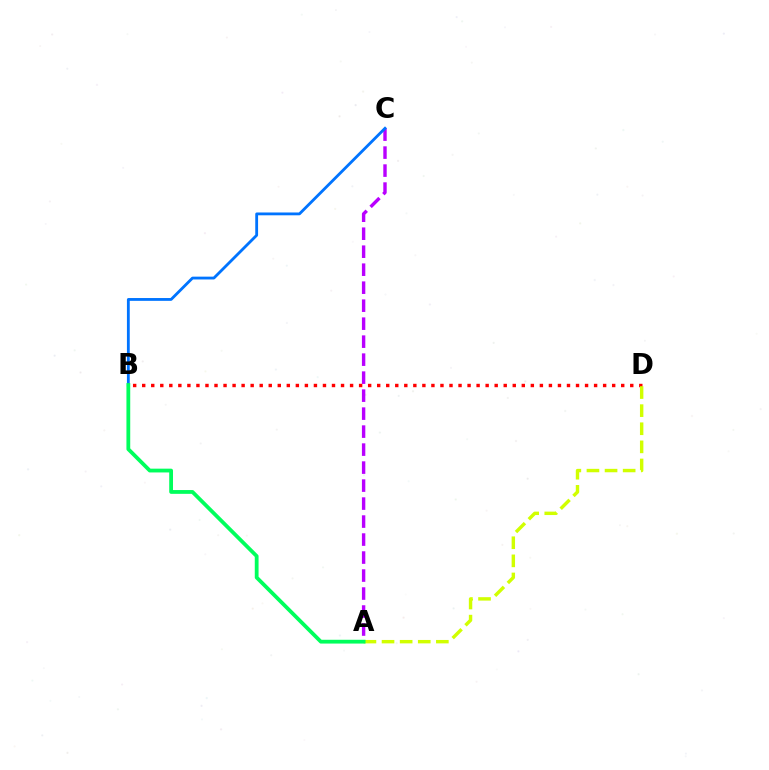{('A', 'C'): [{'color': '#b900ff', 'line_style': 'dashed', 'thickness': 2.44}], ('B', 'D'): [{'color': '#ff0000', 'line_style': 'dotted', 'thickness': 2.46}], ('B', 'C'): [{'color': '#0074ff', 'line_style': 'solid', 'thickness': 2.03}], ('A', 'D'): [{'color': '#d1ff00', 'line_style': 'dashed', 'thickness': 2.46}], ('A', 'B'): [{'color': '#00ff5c', 'line_style': 'solid', 'thickness': 2.73}]}